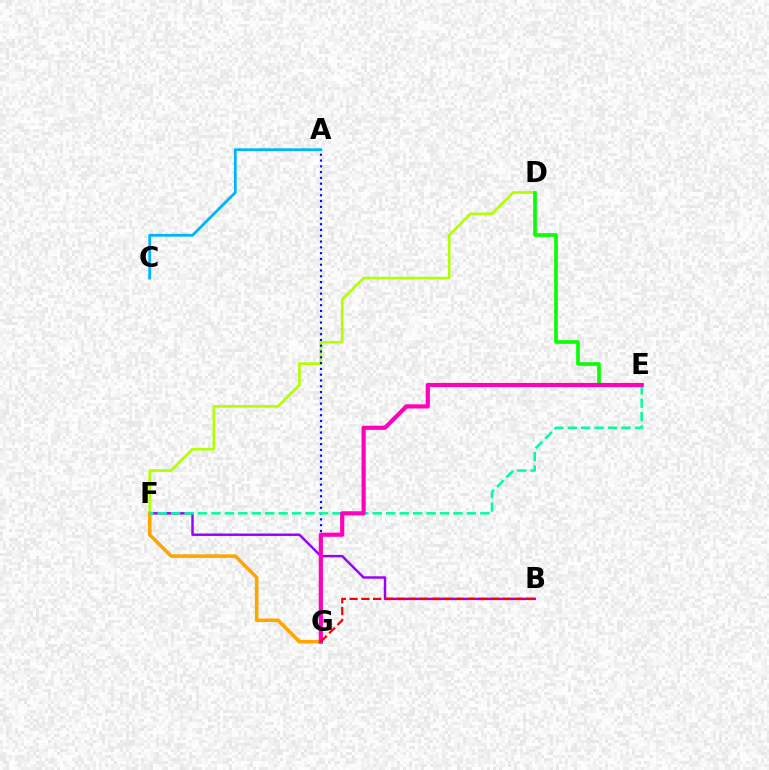{('D', 'F'): [{'color': '#b3ff00', 'line_style': 'solid', 'thickness': 1.91}], ('D', 'E'): [{'color': '#08ff00', 'line_style': 'solid', 'thickness': 2.62}], ('A', 'G'): [{'color': '#0010ff', 'line_style': 'dotted', 'thickness': 1.57}], ('B', 'F'): [{'color': '#9b00ff', 'line_style': 'solid', 'thickness': 1.76}], ('F', 'G'): [{'color': '#ffa500', 'line_style': 'solid', 'thickness': 2.56}], ('E', 'F'): [{'color': '#00ff9d', 'line_style': 'dashed', 'thickness': 1.83}], ('E', 'G'): [{'color': '#ff00bd', 'line_style': 'solid', 'thickness': 2.99}], ('A', 'C'): [{'color': '#00b5ff', 'line_style': 'solid', 'thickness': 2.01}], ('B', 'G'): [{'color': '#ff0000', 'line_style': 'dashed', 'thickness': 1.6}]}